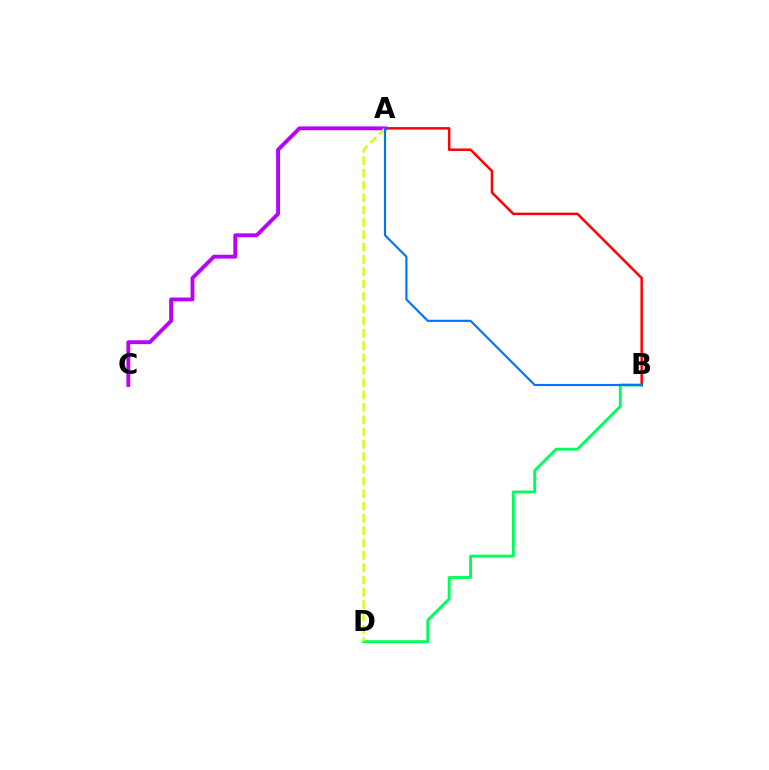{('B', 'D'): [{'color': '#00ff5c', 'line_style': 'solid', 'thickness': 2.09}], ('A', 'B'): [{'color': '#ff0000', 'line_style': 'solid', 'thickness': 1.79}, {'color': '#0074ff', 'line_style': 'solid', 'thickness': 1.55}], ('A', 'C'): [{'color': '#b900ff', 'line_style': 'solid', 'thickness': 2.79}], ('A', 'D'): [{'color': '#d1ff00', 'line_style': 'dashed', 'thickness': 1.68}]}